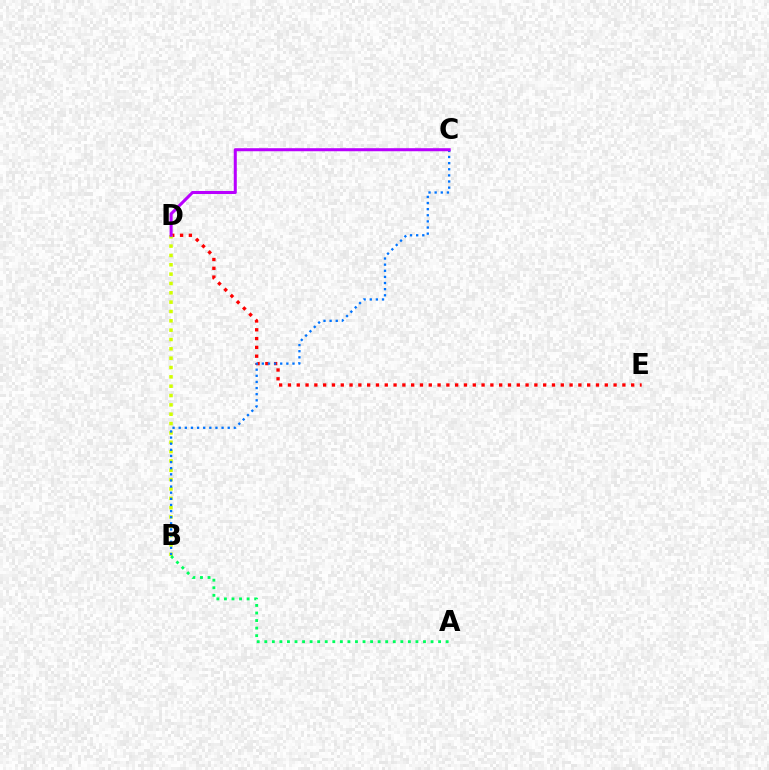{('D', 'E'): [{'color': '#ff0000', 'line_style': 'dotted', 'thickness': 2.39}], ('B', 'D'): [{'color': '#d1ff00', 'line_style': 'dotted', 'thickness': 2.54}], ('A', 'B'): [{'color': '#00ff5c', 'line_style': 'dotted', 'thickness': 2.05}], ('B', 'C'): [{'color': '#0074ff', 'line_style': 'dotted', 'thickness': 1.66}], ('C', 'D'): [{'color': '#b900ff', 'line_style': 'solid', 'thickness': 2.19}]}